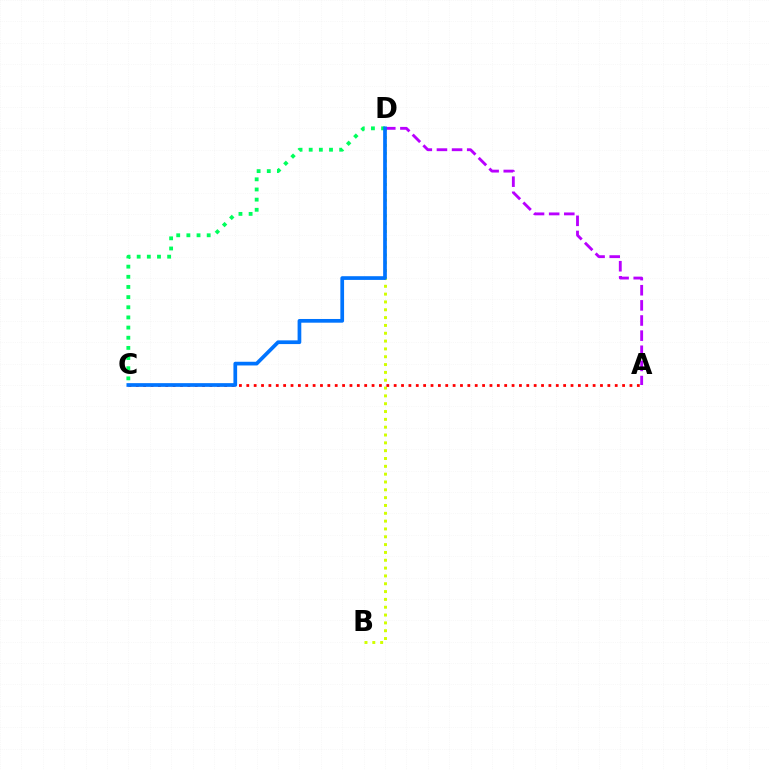{('B', 'D'): [{'color': '#d1ff00', 'line_style': 'dotted', 'thickness': 2.13}], ('A', 'C'): [{'color': '#ff0000', 'line_style': 'dotted', 'thickness': 2.0}], ('C', 'D'): [{'color': '#00ff5c', 'line_style': 'dotted', 'thickness': 2.76}, {'color': '#0074ff', 'line_style': 'solid', 'thickness': 2.67}], ('A', 'D'): [{'color': '#b900ff', 'line_style': 'dashed', 'thickness': 2.06}]}